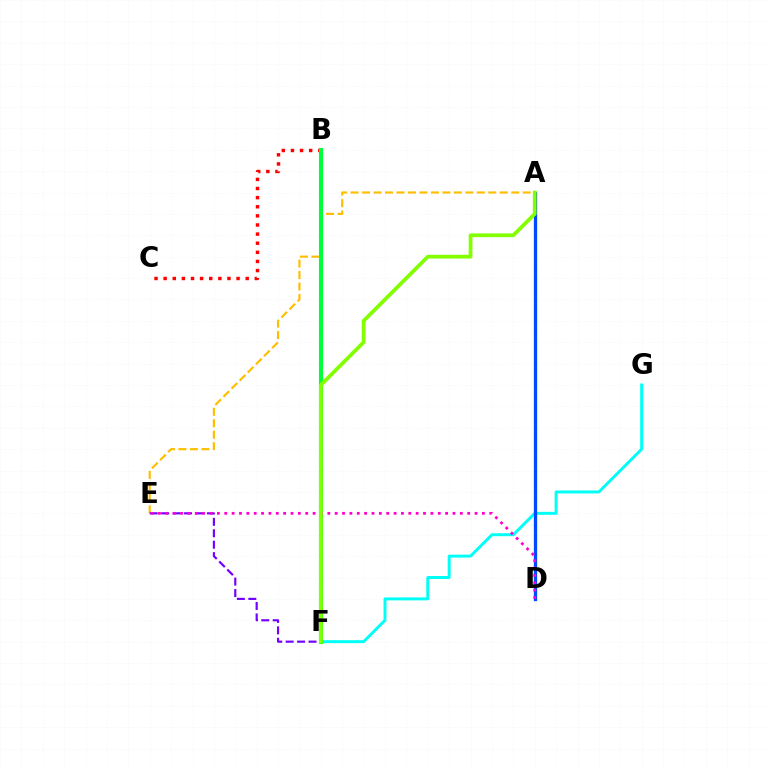{('B', 'C'): [{'color': '#ff0000', 'line_style': 'dotted', 'thickness': 2.48}], ('A', 'E'): [{'color': '#ffbd00', 'line_style': 'dashed', 'thickness': 1.56}], ('F', 'G'): [{'color': '#00fff6', 'line_style': 'solid', 'thickness': 2.13}], ('B', 'F'): [{'color': '#00ff39', 'line_style': 'solid', 'thickness': 2.95}], ('A', 'D'): [{'color': '#004bff', 'line_style': 'solid', 'thickness': 2.37}], ('E', 'F'): [{'color': '#7200ff', 'line_style': 'dashed', 'thickness': 1.55}], ('D', 'E'): [{'color': '#ff00cf', 'line_style': 'dotted', 'thickness': 2.0}], ('A', 'F'): [{'color': '#84ff00', 'line_style': 'solid', 'thickness': 2.7}]}